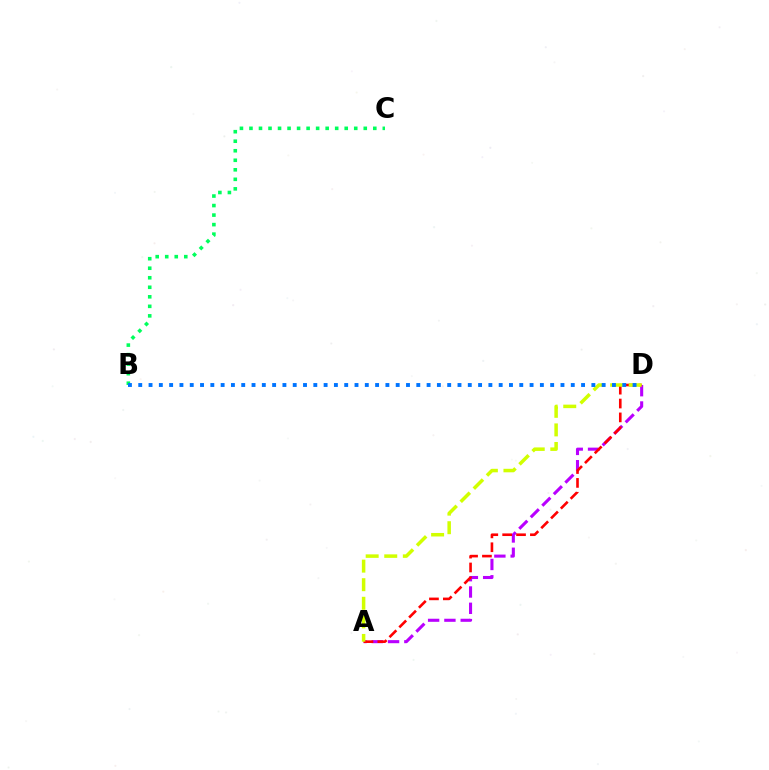{('A', 'D'): [{'color': '#b900ff', 'line_style': 'dashed', 'thickness': 2.21}, {'color': '#ff0000', 'line_style': 'dashed', 'thickness': 1.88}, {'color': '#d1ff00', 'line_style': 'dashed', 'thickness': 2.52}], ('B', 'C'): [{'color': '#00ff5c', 'line_style': 'dotted', 'thickness': 2.59}], ('B', 'D'): [{'color': '#0074ff', 'line_style': 'dotted', 'thickness': 2.8}]}